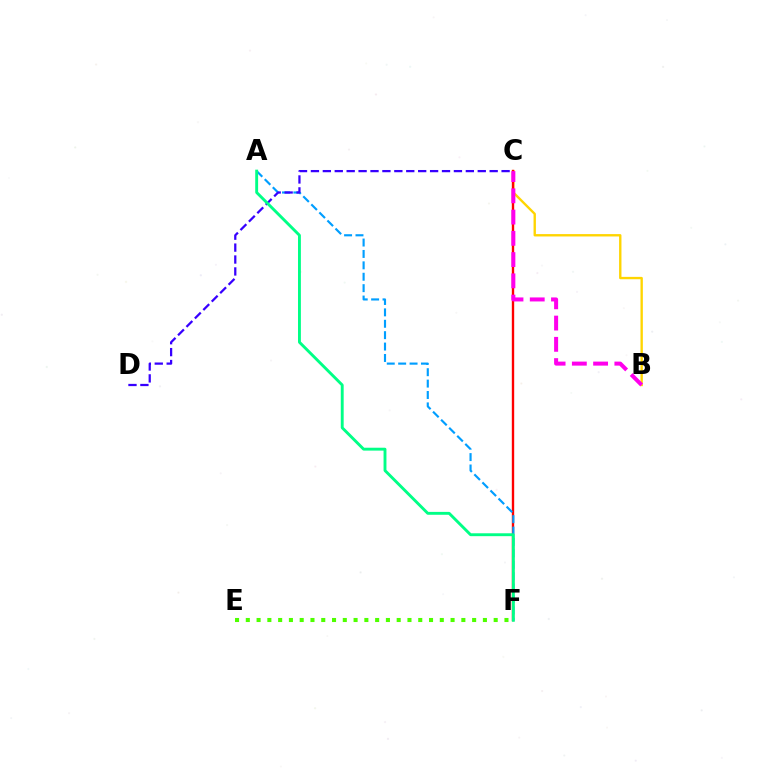{('B', 'C'): [{'color': '#ffd500', 'line_style': 'solid', 'thickness': 1.7}, {'color': '#ff00ed', 'line_style': 'dashed', 'thickness': 2.89}], ('C', 'F'): [{'color': '#ff0000', 'line_style': 'solid', 'thickness': 1.7}], ('A', 'F'): [{'color': '#009eff', 'line_style': 'dashed', 'thickness': 1.55}, {'color': '#00ff86', 'line_style': 'solid', 'thickness': 2.08}], ('C', 'D'): [{'color': '#3700ff', 'line_style': 'dashed', 'thickness': 1.62}], ('E', 'F'): [{'color': '#4fff00', 'line_style': 'dotted', 'thickness': 2.93}]}